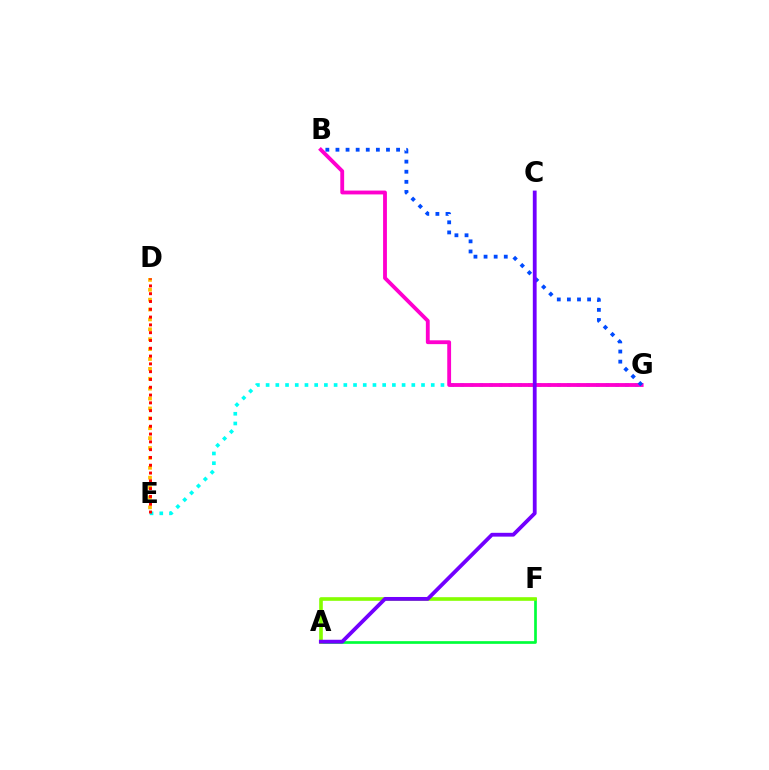{('E', 'G'): [{'color': '#00fff6', 'line_style': 'dotted', 'thickness': 2.64}], ('D', 'E'): [{'color': '#ffbd00', 'line_style': 'dotted', 'thickness': 2.69}, {'color': '#ff0000', 'line_style': 'dotted', 'thickness': 2.12}], ('B', 'G'): [{'color': '#ff00cf', 'line_style': 'solid', 'thickness': 2.76}, {'color': '#004bff', 'line_style': 'dotted', 'thickness': 2.75}], ('A', 'F'): [{'color': '#00ff39', 'line_style': 'solid', 'thickness': 1.94}, {'color': '#84ff00', 'line_style': 'solid', 'thickness': 2.61}], ('A', 'C'): [{'color': '#7200ff', 'line_style': 'solid', 'thickness': 2.74}]}